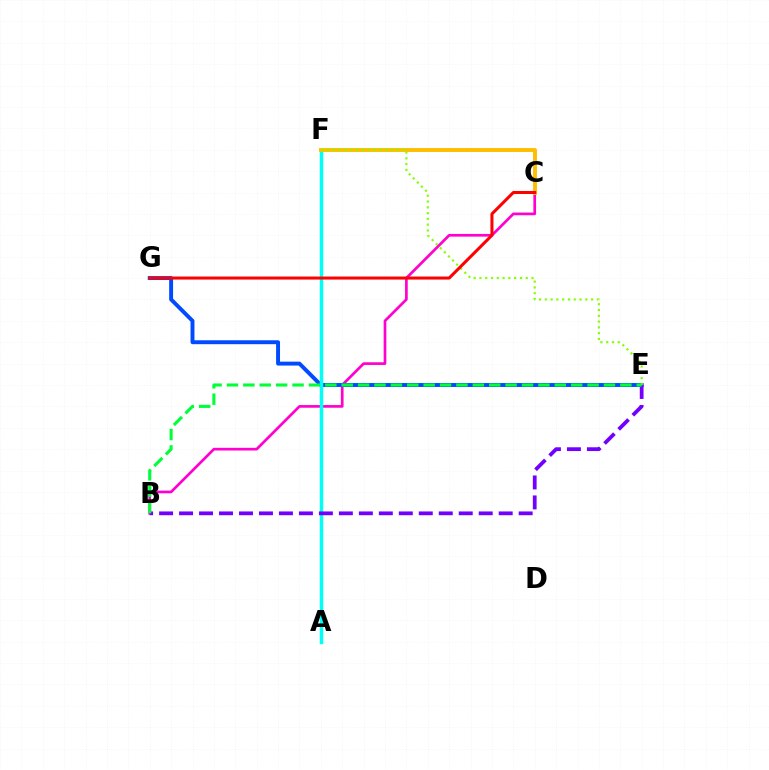{('B', 'C'): [{'color': '#ff00cf', 'line_style': 'solid', 'thickness': 1.94}], ('E', 'G'): [{'color': '#004bff', 'line_style': 'solid', 'thickness': 2.82}], ('A', 'F'): [{'color': '#00fff6', 'line_style': 'solid', 'thickness': 2.51}], ('C', 'F'): [{'color': '#ffbd00', 'line_style': 'solid', 'thickness': 2.8}], ('E', 'F'): [{'color': '#84ff00', 'line_style': 'dotted', 'thickness': 1.57}], ('C', 'G'): [{'color': '#ff0000', 'line_style': 'solid', 'thickness': 2.18}], ('B', 'E'): [{'color': '#7200ff', 'line_style': 'dashed', 'thickness': 2.71}, {'color': '#00ff39', 'line_style': 'dashed', 'thickness': 2.23}]}